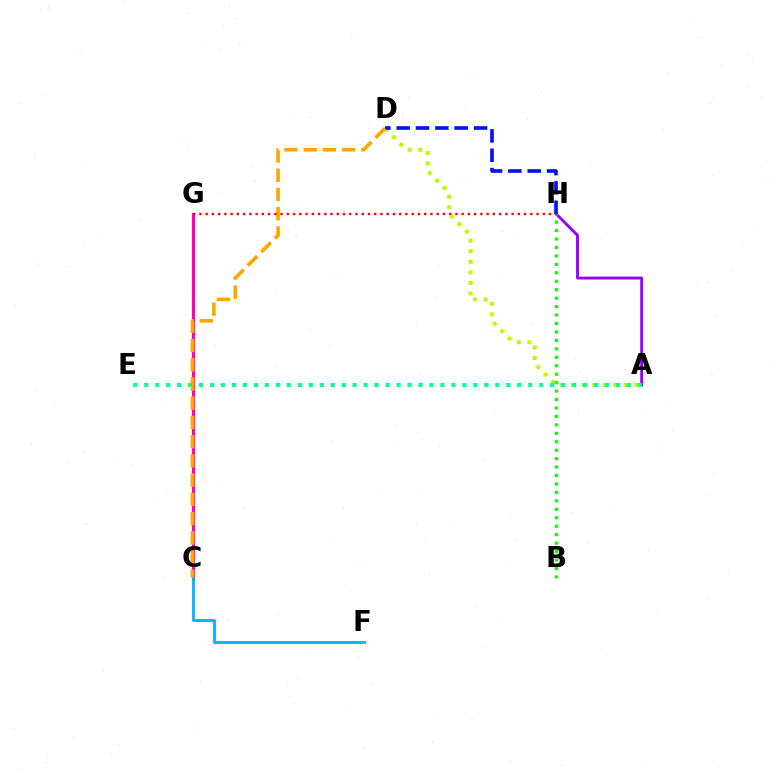{('C', 'G'): [{'color': '#ff00bd', 'line_style': 'solid', 'thickness': 2.27}], ('A', 'H'): [{'color': '#9b00ff', 'line_style': 'solid', 'thickness': 2.1}], ('A', 'D'): [{'color': '#b3ff00', 'line_style': 'dotted', 'thickness': 2.87}], ('C', 'F'): [{'color': '#00b5ff', 'line_style': 'solid', 'thickness': 2.05}], ('D', 'H'): [{'color': '#0010ff', 'line_style': 'dashed', 'thickness': 2.63}], ('A', 'E'): [{'color': '#00ff9d', 'line_style': 'dotted', 'thickness': 2.98}], ('B', 'H'): [{'color': '#08ff00', 'line_style': 'dotted', 'thickness': 2.29}], ('C', 'D'): [{'color': '#ffa500', 'line_style': 'dashed', 'thickness': 2.61}], ('G', 'H'): [{'color': '#ff0000', 'line_style': 'dotted', 'thickness': 1.7}]}